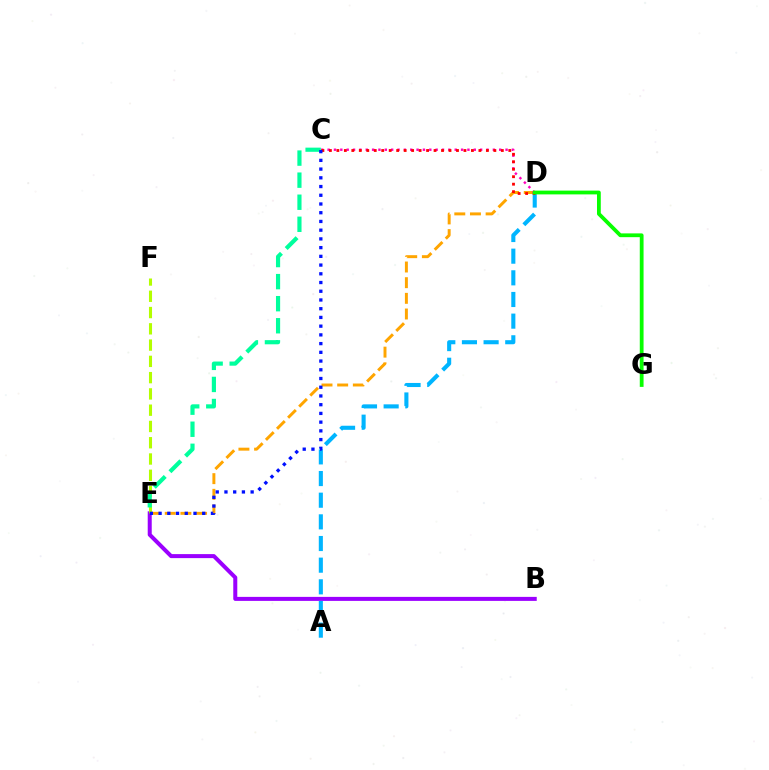{('B', 'E'): [{'color': '#9b00ff', 'line_style': 'solid', 'thickness': 2.89}], ('D', 'E'): [{'color': '#ffa500', 'line_style': 'dashed', 'thickness': 2.13}], ('C', 'D'): [{'color': '#ff00bd', 'line_style': 'dotted', 'thickness': 1.73}, {'color': '#ff0000', 'line_style': 'dotted', 'thickness': 2.03}], ('E', 'F'): [{'color': '#b3ff00', 'line_style': 'dashed', 'thickness': 2.21}], ('A', 'D'): [{'color': '#00b5ff', 'line_style': 'dashed', 'thickness': 2.94}], ('D', 'G'): [{'color': '#08ff00', 'line_style': 'solid', 'thickness': 2.72}], ('C', 'E'): [{'color': '#00ff9d', 'line_style': 'dashed', 'thickness': 3.0}, {'color': '#0010ff', 'line_style': 'dotted', 'thickness': 2.37}]}